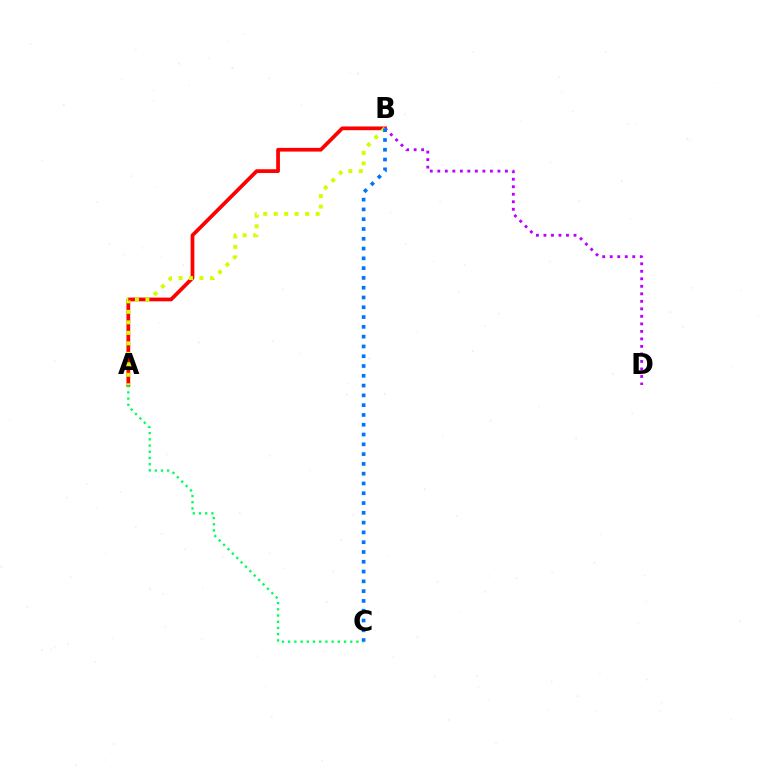{('A', 'B'): [{'color': '#ff0000', 'line_style': 'solid', 'thickness': 2.69}, {'color': '#d1ff00', 'line_style': 'dotted', 'thickness': 2.85}], ('A', 'C'): [{'color': '#00ff5c', 'line_style': 'dotted', 'thickness': 1.69}], ('B', 'D'): [{'color': '#b900ff', 'line_style': 'dotted', 'thickness': 2.04}], ('B', 'C'): [{'color': '#0074ff', 'line_style': 'dotted', 'thickness': 2.66}]}